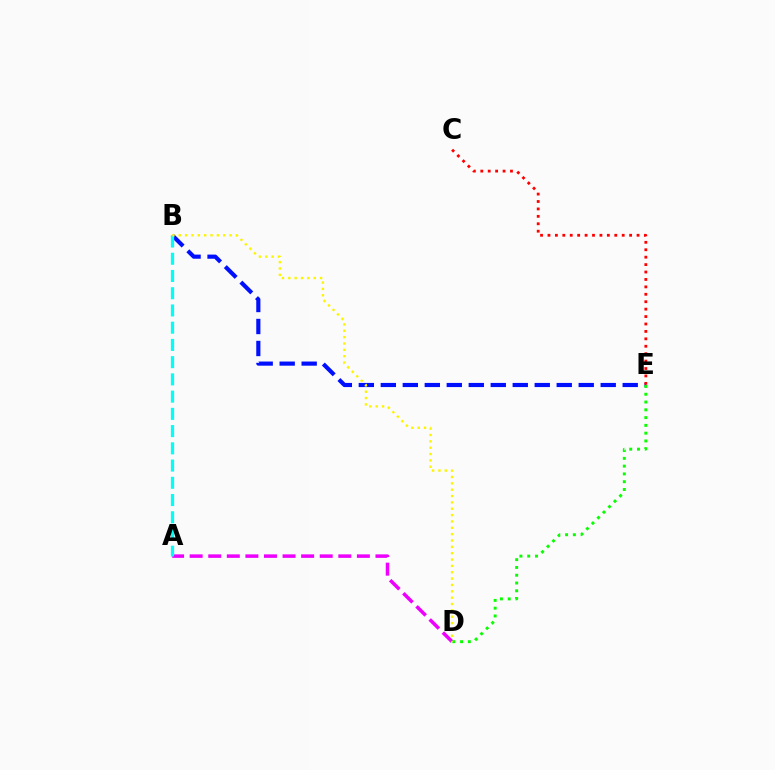{('B', 'E'): [{'color': '#0010ff', 'line_style': 'dashed', 'thickness': 2.99}], ('A', 'D'): [{'color': '#ee00ff', 'line_style': 'dashed', 'thickness': 2.52}], ('C', 'E'): [{'color': '#ff0000', 'line_style': 'dotted', 'thickness': 2.02}], ('A', 'B'): [{'color': '#00fff6', 'line_style': 'dashed', 'thickness': 2.34}], ('D', 'E'): [{'color': '#08ff00', 'line_style': 'dotted', 'thickness': 2.11}], ('B', 'D'): [{'color': '#fcf500', 'line_style': 'dotted', 'thickness': 1.73}]}